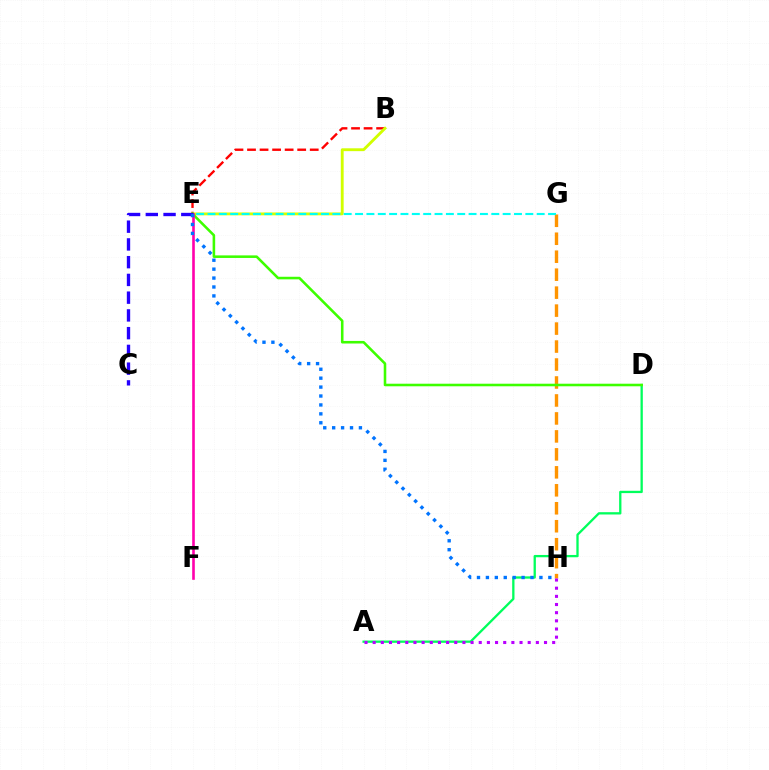{('B', 'E'): [{'color': '#ff0000', 'line_style': 'dashed', 'thickness': 1.7}, {'color': '#d1ff00', 'line_style': 'solid', 'thickness': 2.06}], ('A', 'D'): [{'color': '#00ff5c', 'line_style': 'solid', 'thickness': 1.66}], ('G', 'H'): [{'color': '#ff9400', 'line_style': 'dashed', 'thickness': 2.44}], ('E', 'G'): [{'color': '#00fff6', 'line_style': 'dashed', 'thickness': 1.54}], ('A', 'H'): [{'color': '#b900ff', 'line_style': 'dotted', 'thickness': 2.22}], ('D', 'E'): [{'color': '#3dff00', 'line_style': 'solid', 'thickness': 1.85}], ('E', 'F'): [{'color': '#ff00ac', 'line_style': 'solid', 'thickness': 1.89}], ('C', 'E'): [{'color': '#2500ff', 'line_style': 'dashed', 'thickness': 2.41}], ('E', 'H'): [{'color': '#0074ff', 'line_style': 'dotted', 'thickness': 2.42}]}